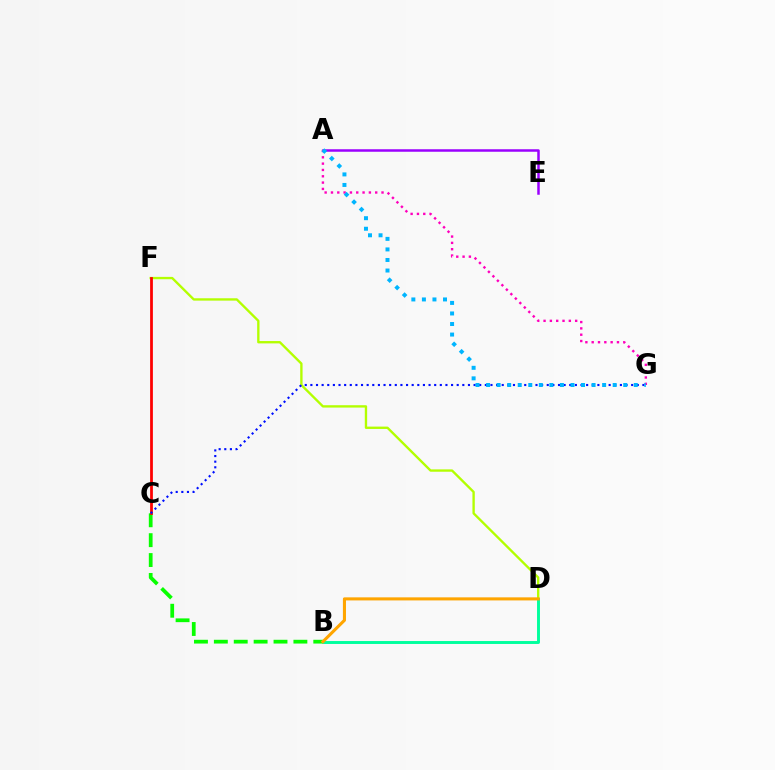{('B', 'C'): [{'color': '#08ff00', 'line_style': 'dashed', 'thickness': 2.7}], ('D', 'F'): [{'color': '#b3ff00', 'line_style': 'solid', 'thickness': 1.69}], ('C', 'F'): [{'color': '#ff0000', 'line_style': 'solid', 'thickness': 1.99}], ('C', 'G'): [{'color': '#0010ff', 'line_style': 'dotted', 'thickness': 1.53}], ('A', 'E'): [{'color': '#9b00ff', 'line_style': 'solid', 'thickness': 1.8}], ('A', 'G'): [{'color': '#ff00bd', 'line_style': 'dotted', 'thickness': 1.72}, {'color': '#00b5ff', 'line_style': 'dotted', 'thickness': 2.87}], ('B', 'D'): [{'color': '#00ff9d', 'line_style': 'solid', 'thickness': 2.1}, {'color': '#ffa500', 'line_style': 'solid', 'thickness': 2.21}]}